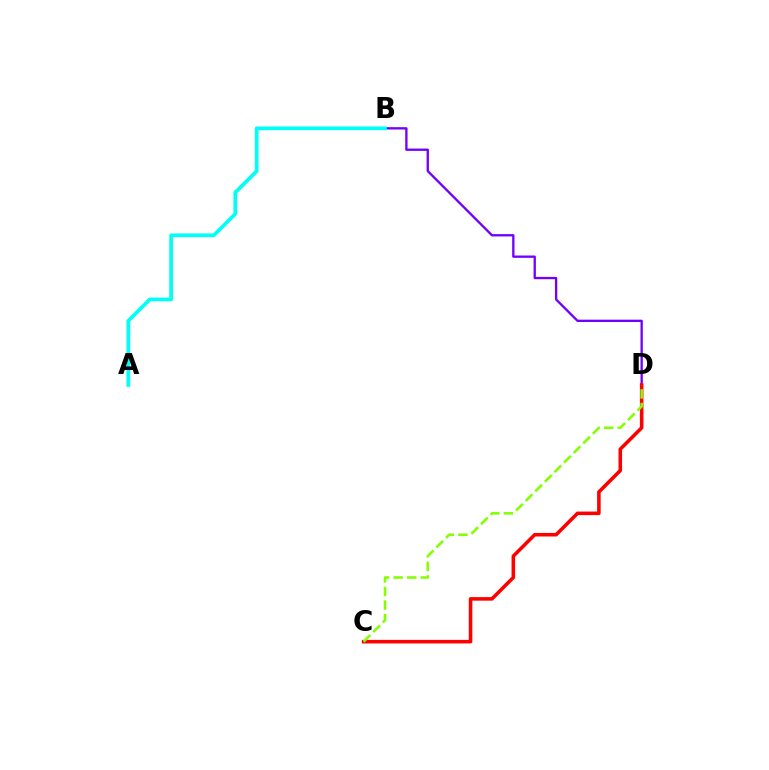{('B', 'D'): [{'color': '#7200ff', 'line_style': 'solid', 'thickness': 1.68}], ('C', 'D'): [{'color': '#ff0000', 'line_style': 'solid', 'thickness': 2.56}, {'color': '#84ff00', 'line_style': 'dashed', 'thickness': 1.84}], ('A', 'B'): [{'color': '#00fff6', 'line_style': 'solid', 'thickness': 2.69}]}